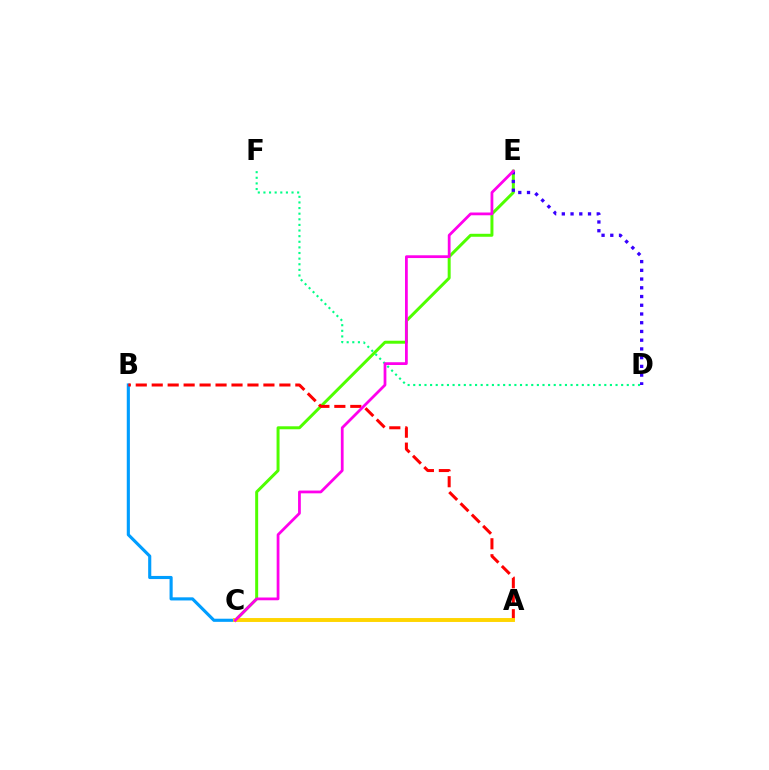{('C', 'E'): [{'color': '#4fff00', 'line_style': 'solid', 'thickness': 2.14}, {'color': '#ff00ed', 'line_style': 'solid', 'thickness': 1.99}], ('B', 'C'): [{'color': '#009eff', 'line_style': 'solid', 'thickness': 2.25}], ('D', 'F'): [{'color': '#00ff86', 'line_style': 'dotted', 'thickness': 1.53}], ('D', 'E'): [{'color': '#3700ff', 'line_style': 'dotted', 'thickness': 2.37}], ('A', 'B'): [{'color': '#ff0000', 'line_style': 'dashed', 'thickness': 2.17}], ('A', 'C'): [{'color': '#ffd500', 'line_style': 'solid', 'thickness': 2.82}]}